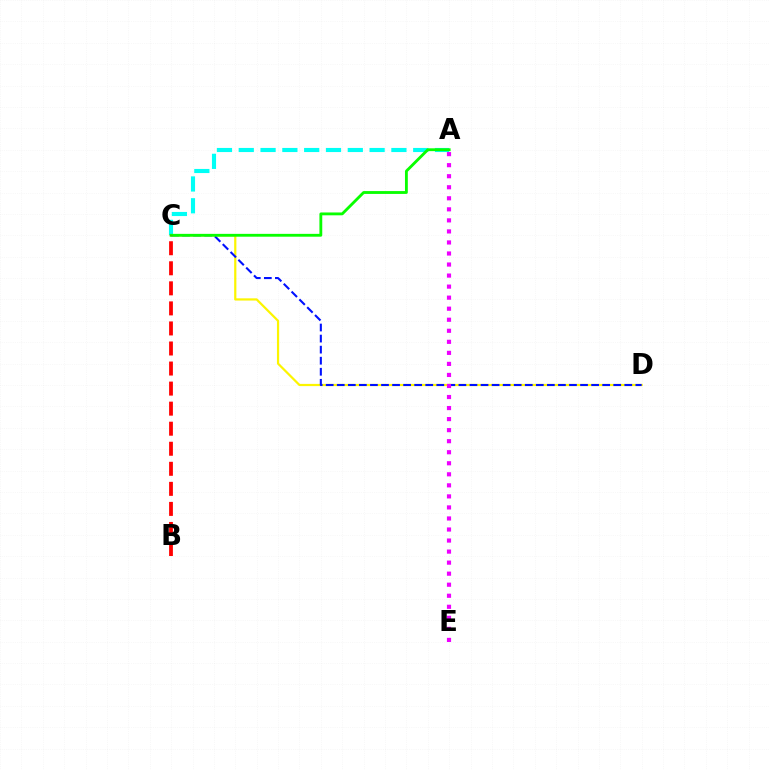{('C', 'D'): [{'color': '#fcf500', 'line_style': 'solid', 'thickness': 1.59}, {'color': '#0010ff', 'line_style': 'dashed', 'thickness': 1.5}], ('A', 'C'): [{'color': '#00fff6', 'line_style': 'dashed', 'thickness': 2.96}, {'color': '#08ff00', 'line_style': 'solid', 'thickness': 2.05}], ('A', 'E'): [{'color': '#ee00ff', 'line_style': 'dotted', 'thickness': 3.0}], ('B', 'C'): [{'color': '#ff0000', 'line_style': 'dashed', 'thickness': 2.72}]}